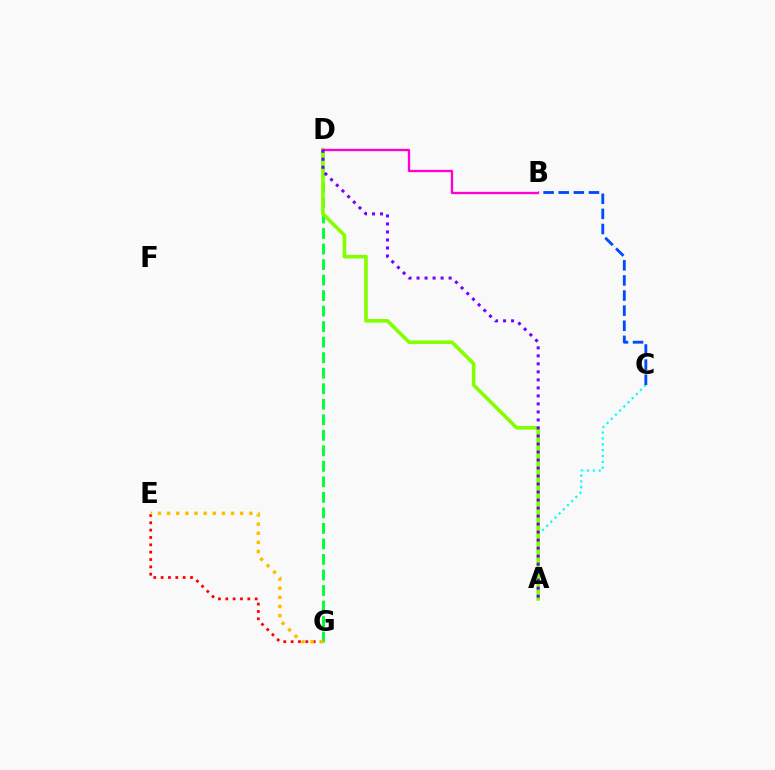{('D', 'G'): [{'color': '#00ff39', 'line_style': 'dashed', 'thickness': 2.11}], ('A', 'C'): [{'color': '#00fff6', 'line_style': 'dotted', 'thickness': 1.59}], ('E', 'G'): [{'color': '#ff0000', 'line_style': 'dotted', 'thickness': 2.0}, {'color': '#ffbd00', 'line_style': 'dotted', 'thickness': 2.48}], ('A', 'D'): [{'color': '#84ff00', 'line_style': 'solid', 'thickness': 2.61}, {'color': '#7200ff', 'line_style': 'dotted', 'thickness': 2.18}], ('B', 'C'): [{'color': '#004bff', 'line_style': 'dashed', 'thickness': 2.05}], ('B', 'D'): [{'color': '#ff00cf', 'line_style': 'solid', 'thickness': 1.68}]}